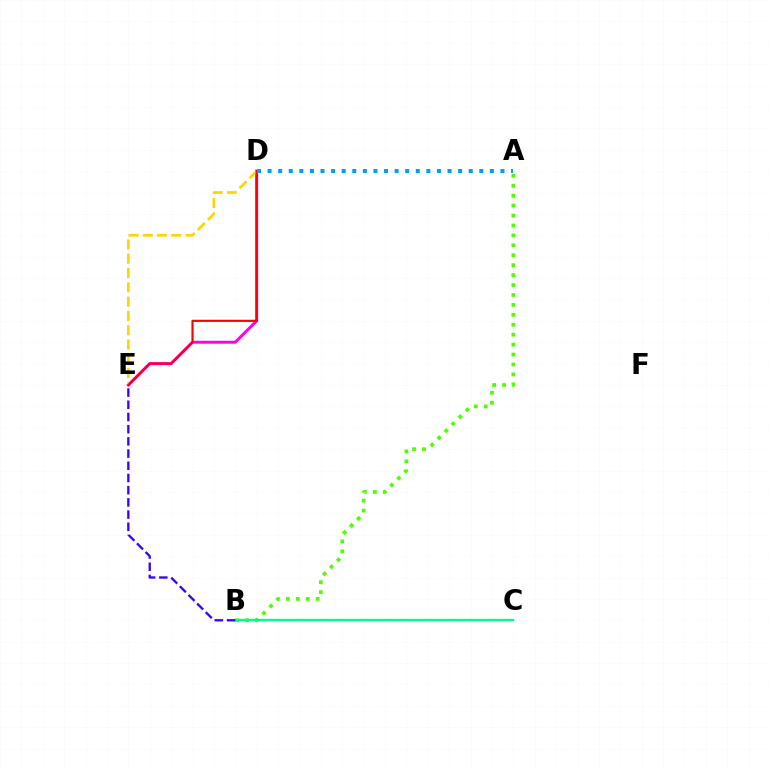{('A', 'B'): [{'color': '#4fff00', 'line_style': 'dotted', 'thickness': 2.7}], ('D', 'E'): [{'color': '#ff00ed', 'line_style': 'solid', 'thickness': 2.13}, {'color': '#ffd500', 'line_style': 'dashed', 'thickness': 1.94}, {'color': '#ff0000', 'line_style': 'solid', 'thickness': 1.56}], ('B', 'C'): [{'color': '#00ff86', 'line_style': 'solid', 'thickness': 1.71}], ('B', 'E'): [{'color': '#3700ff', 'line_style': 'dashed', 'thickness': 1.66}], ('A', 'D'): [{'color': '#009eff', 'line_style': 'dotted', 'thickness': 2.88}]}